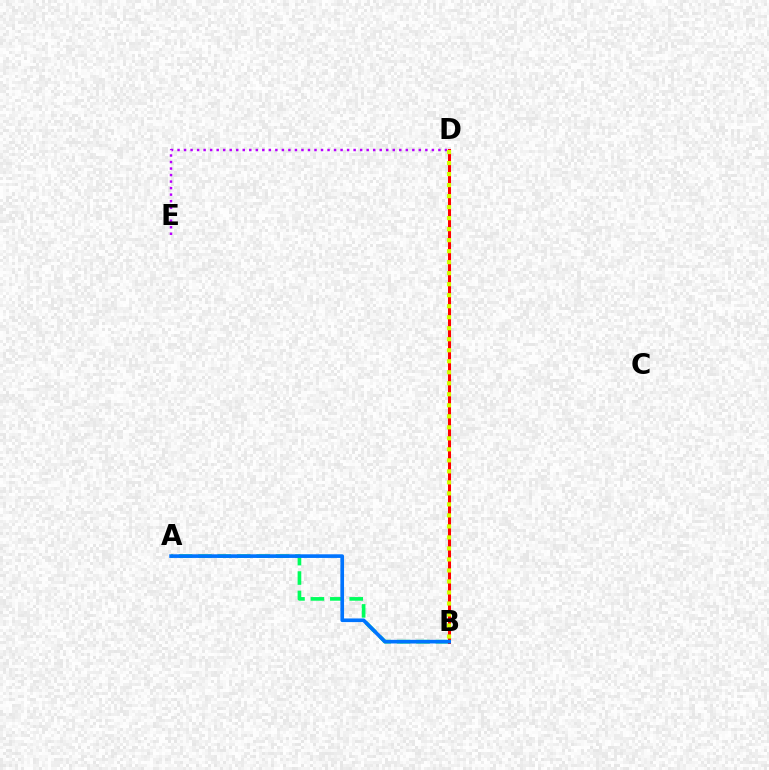{('A', 'B'): [{'color': '#00ff5c', 'line_style': 'dashed', 'thickness': 2.64}, {'color': '#0074ff', 'line_style': 'solid', 'thickness': 2.63}], ('B', 'D'): [{'color': '#ff0000', 'line_style': 'solid', 'thickness': 2.19}, {'color': '#d1ff00', 'line_style': 'dotted', 'thickness': 2.99}], ('D', 'E'): [{'color': '#b900ff', 'line_style': 'dotted', 'thickness': 1.77}]}